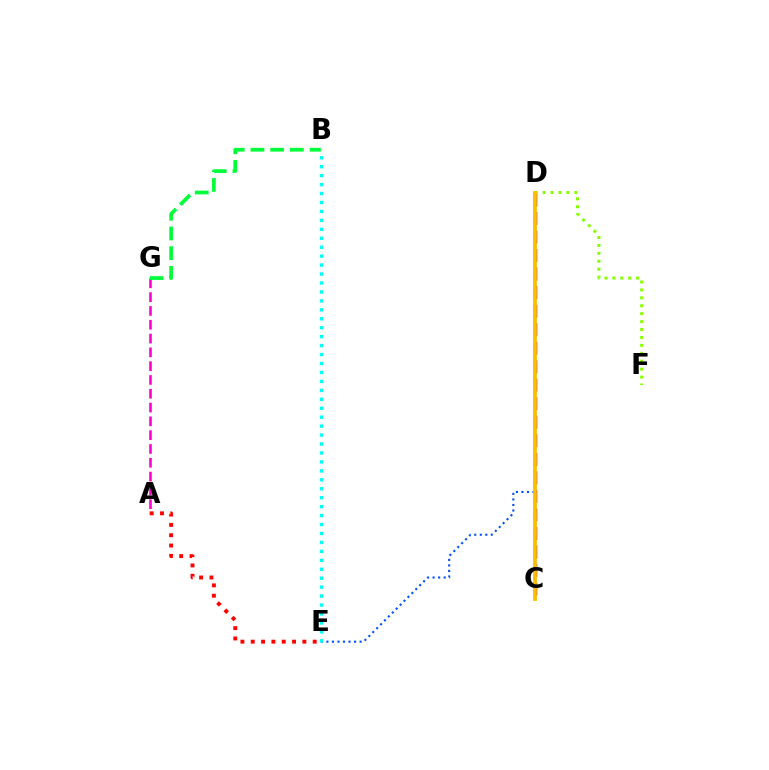{('A', 'G'): [{'color': '#ff00cf', 'line_style': 'dashed', 'thickness': 1.88}], ('D', 'E'): [{'color': '#004bff', 'line_style': 'dotted', 'thickness': 1.5}], ('C', 'D'): [{'color': '#7200ff', 'line_style': 'dashed', 'thickness': 2.52}, {'color': '#ffbd00', 'line_style': 'solid', 'thickness': 2.7}], ('A', 'E'): [{'color': '#ff0000', 'line_style': 'dotted', 'thickness': 2.81}], ('D', 'F'): [{'color': '#84ff00', 'line_style': 'dotted', 'thickness': 2.15}], ('B', 'G'): [{'color': '#00ff39', 'line_style': 'dashed', 'thickness': 2.68}], ('B', 'E'): [{'color': '#00fff6', 'line_style': 'dotted', 'thickness': 2.43}]}